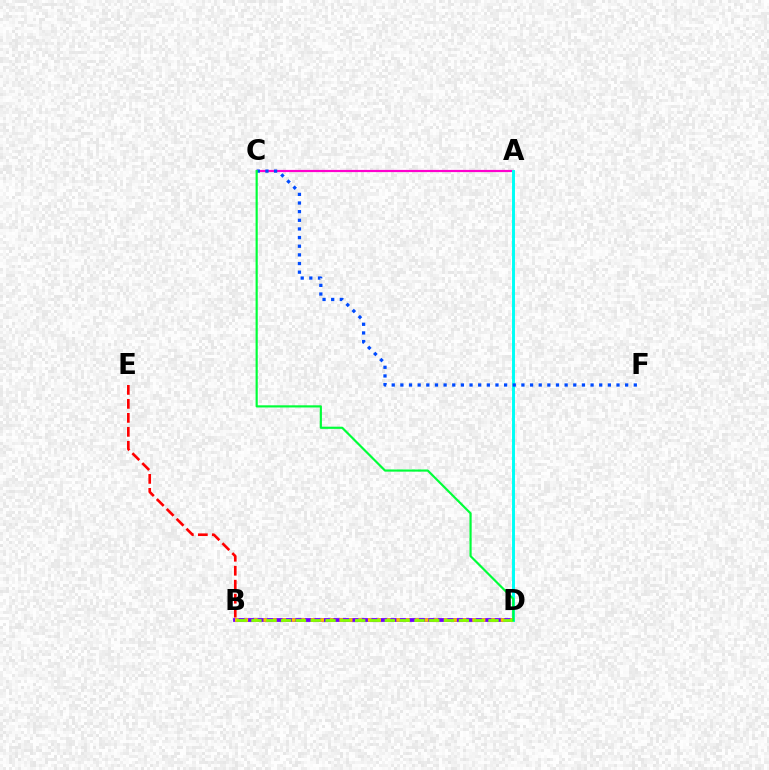{('B', 'E'): [{'color': '#ff0000', 'line_style': 'dashed', 'thickness': 1.9}], ('A', 'C'): [{'color': '#ff00cf', 'line_style': 'solid', 'thickness': 1.57}], ('B', 'D'): [{'color': '#7200ff', 'line_style': 'solid', 'thickness': 2.73}, {'color': '#ffbd00', 'line_style': 'dotted', 'thickness': 2.58}, {'color': '#84ff00', 'line_style': 'dashed', 'thickness': 2.01}], ('A', 'D'): [{'color': '#00fff6', 'line_style': 'solid', 'thickness': 2.12}], ('C', 'F'): [{'color': '#004bff', 'line_style': 'dotted', 'thickness': 2.35}], ('C', 'D'): [{'color': '#00ff39', 'line_style': 'solid', 'thickness': 1.56}]}